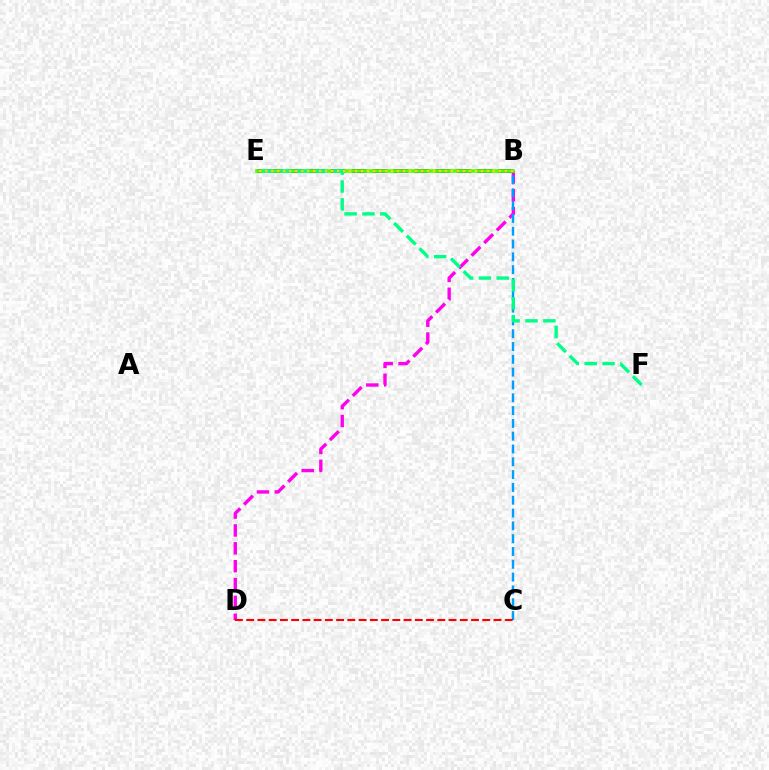{('B', 'D'): [{'color': '#ff00ed', 'line_style': 'dashed', 'thickness': 2.43}], ('B', 'E'): [{'color': '#3700ff', 'line_style': 'dashed', 'thickness': 2.85}, {'color': '#4fff00', 'line_style': 'solid', 'thickness': 2.59}, {'color': '#ffd500', 'line_style': 'dotted', 'thickness': 1.63}], ('B', 'C'): [{'color': '#009eff', 'line_style': 'dashed', 'thickness': 1.74}], ('E', 'F'): [{'color': '#00ff86', 'line_style': 'dashed', 'thickness': 2.43}], ('C', 'D'): [{'color': '#ff0000', 'line_style': 'dashed', 'thickness': 1.53}]}